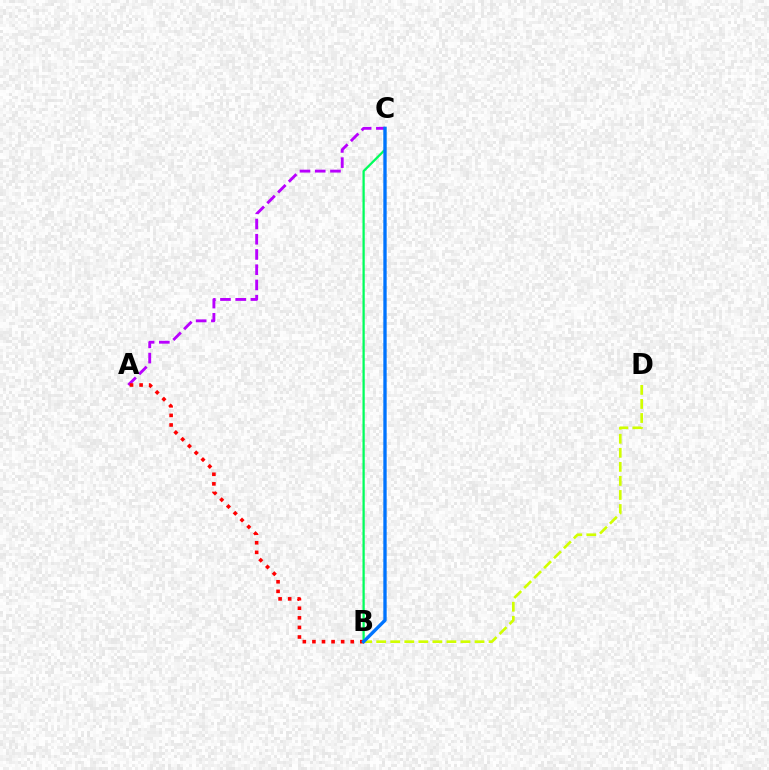{('A', 'C'): [{'color': '#b900ff', 'line_style': 'dashed', 'thickness': 2.07}], ('B', 'D'): [{'color': '#d1ff00', 'line_style': 'dashed', 'thickness': 1.91}], ('A', 'B'): [{'color': '#ff0000', 'line_style': 'dotted', 'thickness': 2.6}], ('B', 'C'): [{'color': '#00ff5c', 'line_style': 'solid', 'thickness': 1.63}, {'color': '#0074ff', 'line_style': 'solid', 'thickness': 2.41}]}